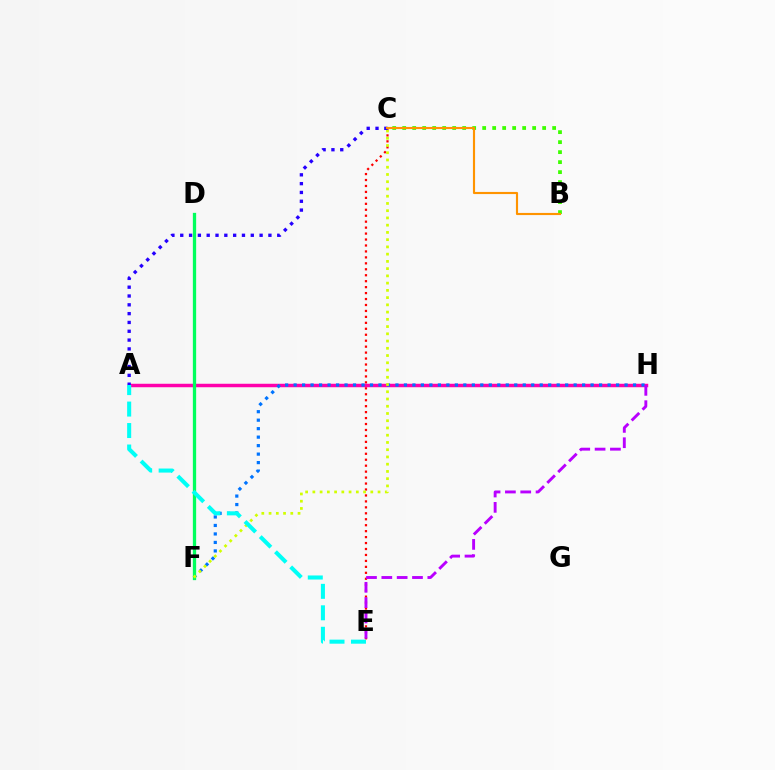{('C', 'E'): [{'color': '#ff0000', 'line_style': 'dotted', 'thickness': 1.62}], ('A', 'H'): [{'color': '#ff00ac', 'line_style': 'solid', 'thickness': 2.5}], ('F', 'H'): [{'color': '#0074ff', 'line_style': 'dotted', 'thickness': 2.31}], ('D', 'F'): [{'color': '#00ff5c', 'line_style': 'solid', 'thickness': 2.37}], ('C', 'F'): [{'color': '#d1ff00', 'line_style': 'dotted', 'thickness': 1.97}], ('B', 'C'): [{'color': '#3dff00', 'line_style': 'dotted', 'thickness': 2.72}, {'color': '#ff9400', 'line_style': 'solid', 'thickness': 1.54}], ('A', 'E'): [{'color': '#00fff6', 'line_style': 'dashed', 'thickness': 2.92}], ('E', 'H'): [{'color': '#b900ff', 'line_style': 'dashed', 'thickness': 2.08}], ('A', 'C'): [{'color': '#2500ff', 'line_style': 'dotted', 'thickness': 2.4}]}